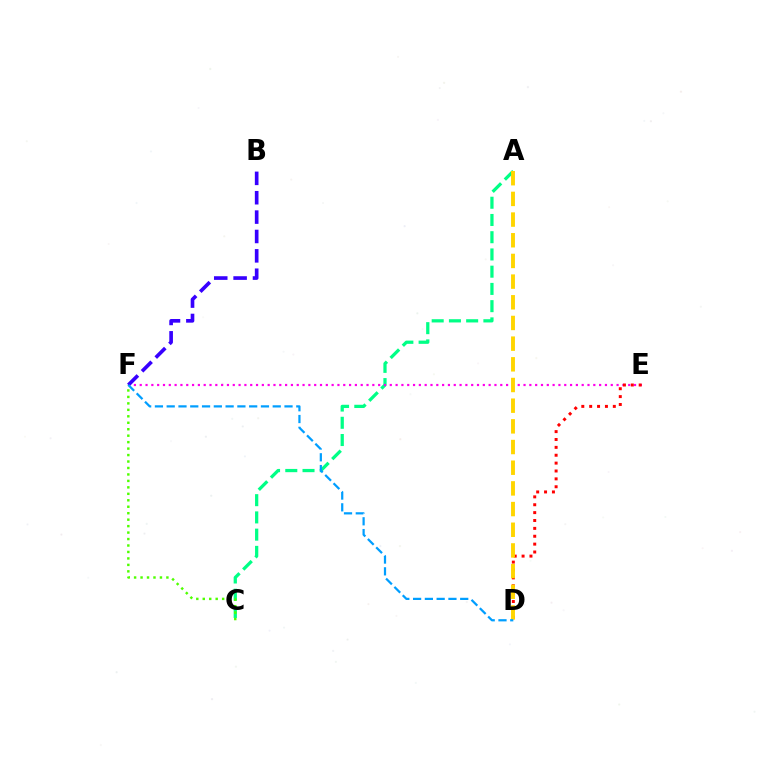{('A', 'C'): [{'color': '#00ff86', 'line_style': 'dashed', 'thickness': 2.34}], ('E', 'F'): [{'color': '#ff00ed', 'line_style': 'dotted', 'thickness': 1.58}], ('D', 'E'): [{'color': '#ff0000', 'line_style': 'dotted', 'thickness': 2.14}], ('C', 'F'): [{'color': '#4fff00', 'line_style': 'dotted', 'thickness': 1.76}], ('A', 'D'): [{'color': '#ffd500', 'line_style': 'dashed', 'thickness': 2.81}], ('B', 'F'): [{'color': '#3700ff', 'line_style': 'dashed', 'thickness': 2.63}], ('D', 'F'): [{'color': '#009eff', 'line_style': 'dashed', 'thickness': 1.6}]}